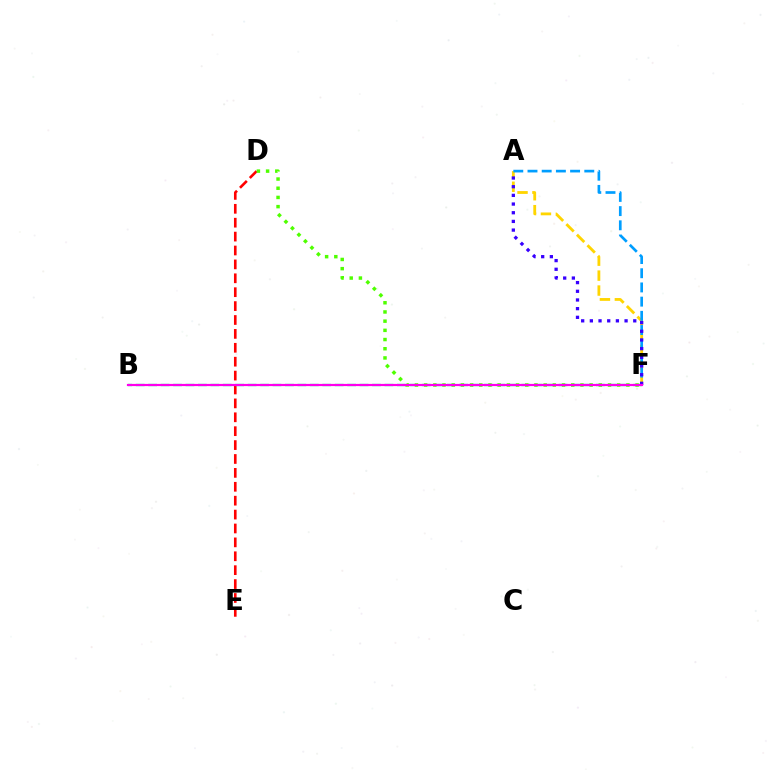{('D', 'E'): [{'color': '#ff0000', 'line_style': 'dashed', 'thickness': 1.89}], ('A', 'F'): [{'color': '#ffd500', 'line_style': 'dashed', 'thickness': 2.03}, {'color': '#009eff', 'line_style': 'dashed', 'thickness': 1.93}, {'color': '#3700ff', 'line_style': 'dotted', 'thickness': 2.36}], ('B', 'F'): [{'color': '#00ff86', 'line_style': 'dashed', 'thickness': 1.69}, {'color': '#ff00ed', 'line_style': 'solid', 'thickness': 1.58}], ('D', 'F'): [{'color': '#4fff00', 'line_style': 'dotted', 'thickness': 2.5}]}